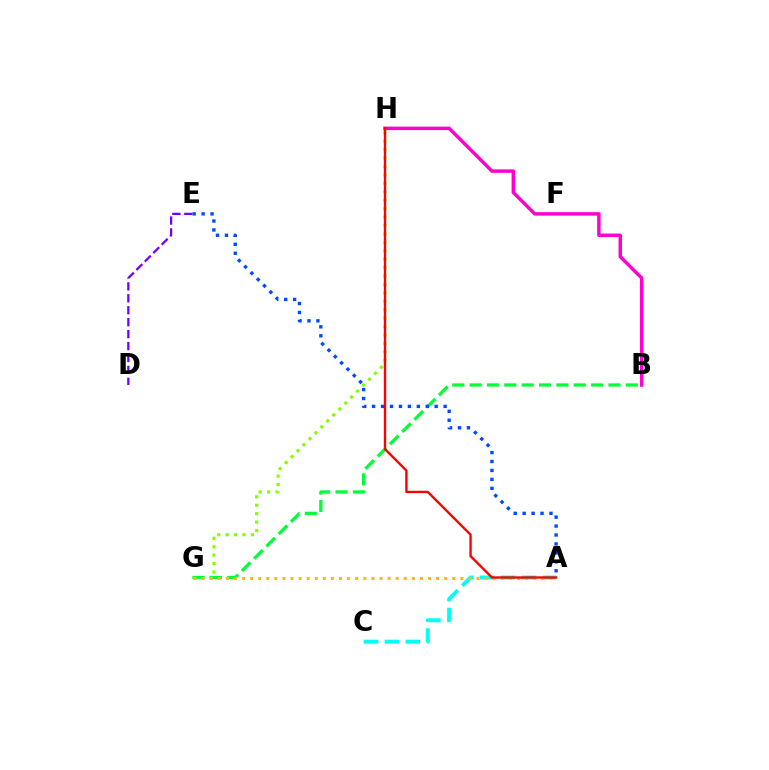{('G', 'H'): [{'color': '#84ff00', 'line_style': 'dotted', 'thickness': 2.29}], ('B', 'G'): [{'color': '#00ff39', 'line_style': 'dashed', 'thickness': 2.36}], ('A', 'C'): [{'color': '#00fff6', 'line_style': 'dashed', 'thickness': 2.85}], ('D', 'E'): [{'color': '#7200ff', 'line_style': 'dashed', 'thickness': 1.62}], ('B', 'H'): [{'color': '#ff00cf', 'line_style': 'solid', 'thickness': 2.49}], ('A', 'E'): [{'color': '#004bff', 'line_style': 'dotted', 'thickness': 2.43}], ('A', 'G'): [{'color': '#ffbd00', 'line_style': 'dotted', 'thickness': 2.2}], ('A', 'H'): [{'color': '#ff0000', 'line_style': 'solid', 'thickness': 1.72}]}